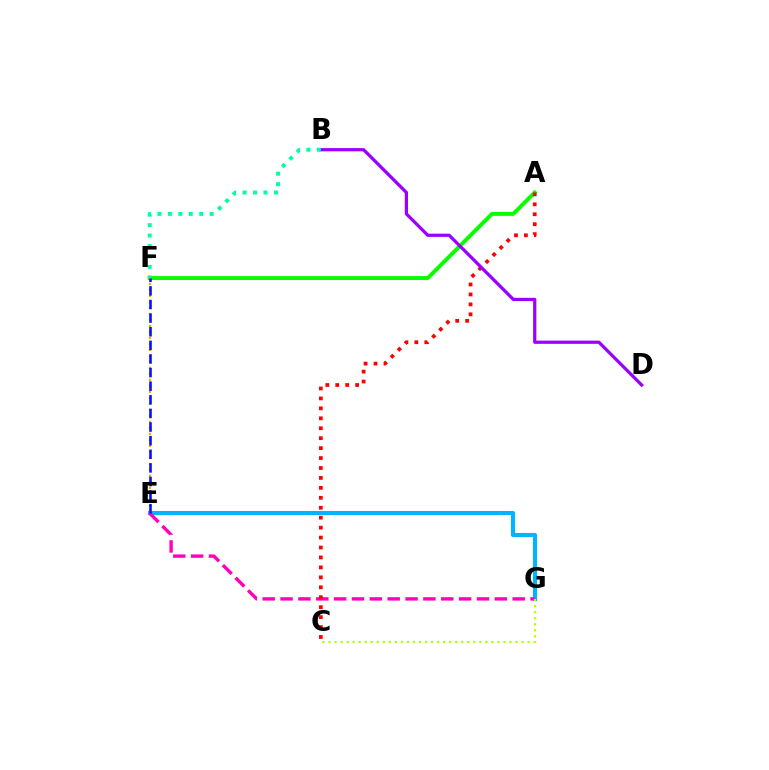{('A', 'F'): [{'color': '#08ff00', 'line_style': 'solid', 'thickness': 2.84}], ('E', 'G'): [{'color': '#00b5ff', 'line_style': 'solid', 'thickness': 2.94}, {'color': '#ff00bd', 'line_style': 'dashed', 'thickness': 2.43}], ('E', 'F'): [{'color': '#ffa500', 'line_style': 'dotted', 'thickness': 1.63}, {'color': '#0010ff', 'line_style': 'dashed', 'thickness': 1.85}], ('A', 'C'): [{'color': '#ff0000', 'line_style': 'dotted', 'thickness': 2.7}], ('C', 'G'): [{'color': '#b3ff00', 'line_style': 'dotted', 'thickness': 1.64}], ('B', 'D'): [{'color': '#9b00ff', 'line_style': 'solid', 'thickness': 2.33}], ('B', 'F'): [{'color': '#00ff9d', 'line_style': 'dotted', 'thickness': 2.84}]}